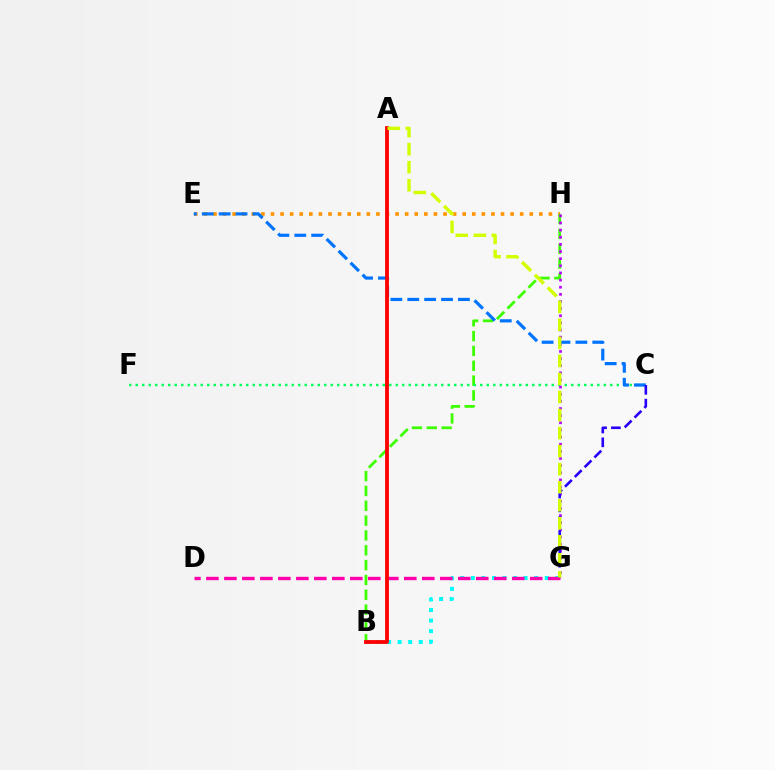{('E', 'H'): [{'color': '#ff9400', 'line_style': 'dotted', 'thickness': 2.6}], ('B', 'H'): [{'color': '#3dff00', 'line_style': 'dashed', 'thickness': 2.02}], ('B', 'G'): [{'color': '#00fff6', 'line_style': 'dotted', 'thickness': 2.87}], ('C', 'F'): [{'color': '#00ff5c', 'line_style': 'dotted', 'thickness': 1.77}], ('D', 'G'): [{'color': '#ff00ac', 'line_style': 'dashed', 'thickness': 2.44}], ('G', 'H'): [{'color': '#b900ff', 'line_style': 'dotted', 'thickness': 1.94}], ('C', 'E'): [{'color': '#0074ff', 'line_style': 'dashed', 'thickness': 2.29}], ('C', 'G'): [{'color': '#2500ff', 'line_style': 'dashed', 'thickness': 1.88}], ('A', 'B'): [{'color': '#ff0000', 'line_style': 'solid', 'thickness': 2.74}], ('A', 'G'): [{'color': '#d1ff00', 'line_style': 'dashed', 'thickness': 2.45}]}